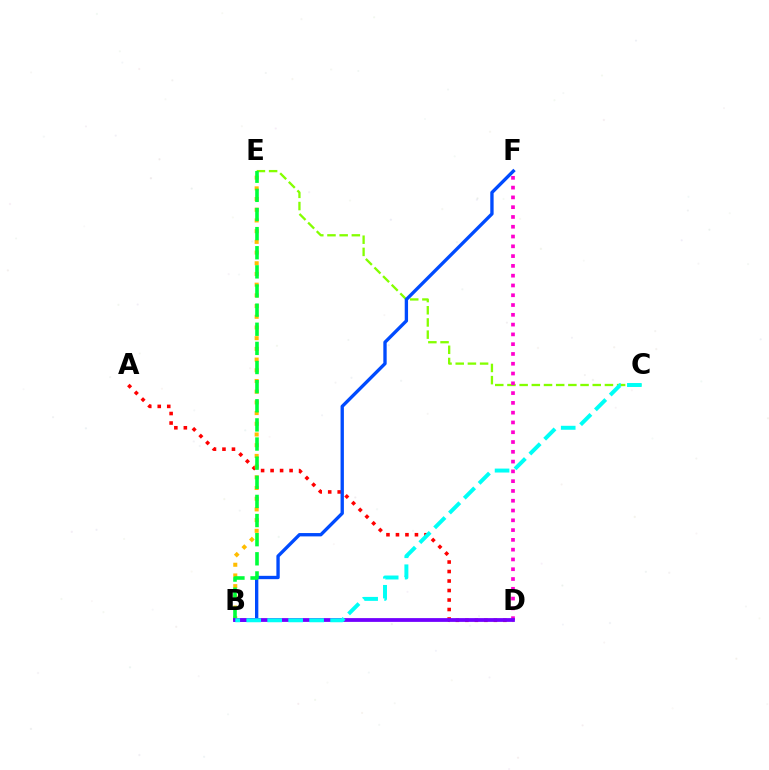{('C', 'E'): [{'color': '#84ff00', 'line_style': 'dashed', 'thickness': 1.66}], ('A', 'D'): [{'color': '#ff0000', 'line_style': 'dotted', 'thickness': 2.58}], ('B', 'F'): [{'color': '#004bff', 'line_style': 'solid', 'thickness': 2.41}], ('D', 'F'): [{'color': '#ff00cf', 'line_style': 'dotted', 'thickness': 2.66}], ('B', 'E'): [{'color': '#ffbd00', 'line_style': 'dotted', 'thickness': 2.91}, {'color': '#00ff39', 'line_style': 'dashed', 'thickness': 2.6}], ('B', 'D'): [{'color': '#7200ff', 'line_style': 'solid', 'thickness': 2.72}], ('B', 'C'): [{'color': '#00fff6', 'line_style': 'dashed', 'thickness': 2.85}]}